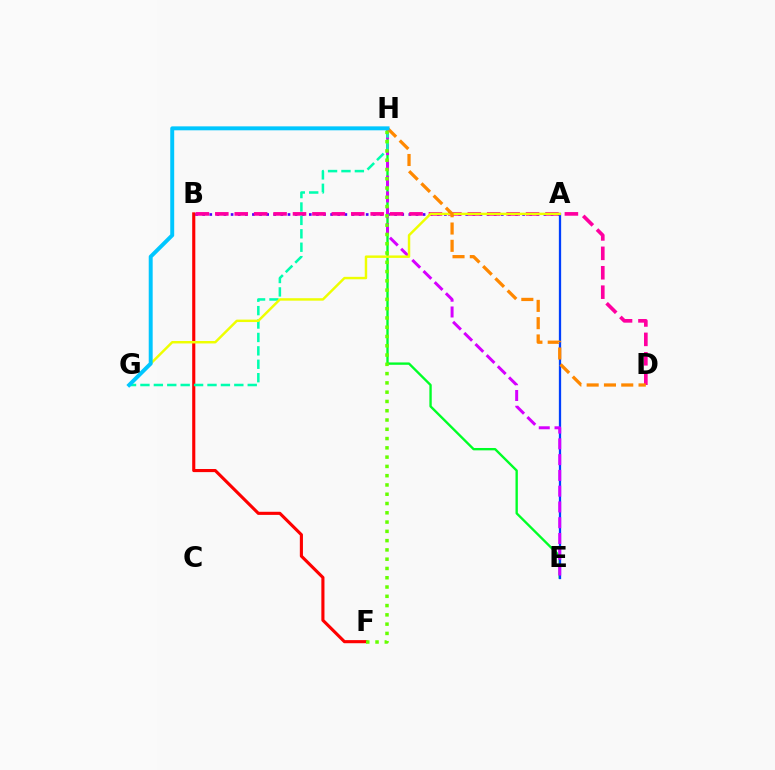{('A', 'B'): [{'color': '#4f00ff', 'line_style': 'dotted', 'thickness': 1.93}], ('E', 'H'): [{'color': '#00ff27', 'line_style': 'solid', 'thickness': 1.7}, {'color': '#d600ff', 'line_style': 'dashed', 'thickness': 2.14}], ('B', 'F'): [{'color': '#ff0000', 'line_style': 'solid', 'thickness': 2.24}], ('B', 'D'): [{'color': '#ff00a0', 'line_style': 'dashed', 'thickness': 2.64}], ('A', 'E'): [{'color': '#003fff', 'line_style': 'solid', 'thickness': 1.64}], ('G', 'H'): [{'color': '#00ffaf', 'line_style': 'dashed', 'thickness': 1.82}, {'color': '#00c7ff', 'line_style': 'solid', 'thickness': 2.84}], ('F', 'H'): [{'color': '#66ff00', 'line_style': 'dotted', 'thickness': 2.52}], ('A', 'G'): [{'color': '#eeff00', 'line_style': 'solid', 'thickness': 1.76}], ('D', 'H'): [{'color': '#ff8800', 'line_style': 'dashed', 'thickness': 2.35}]}